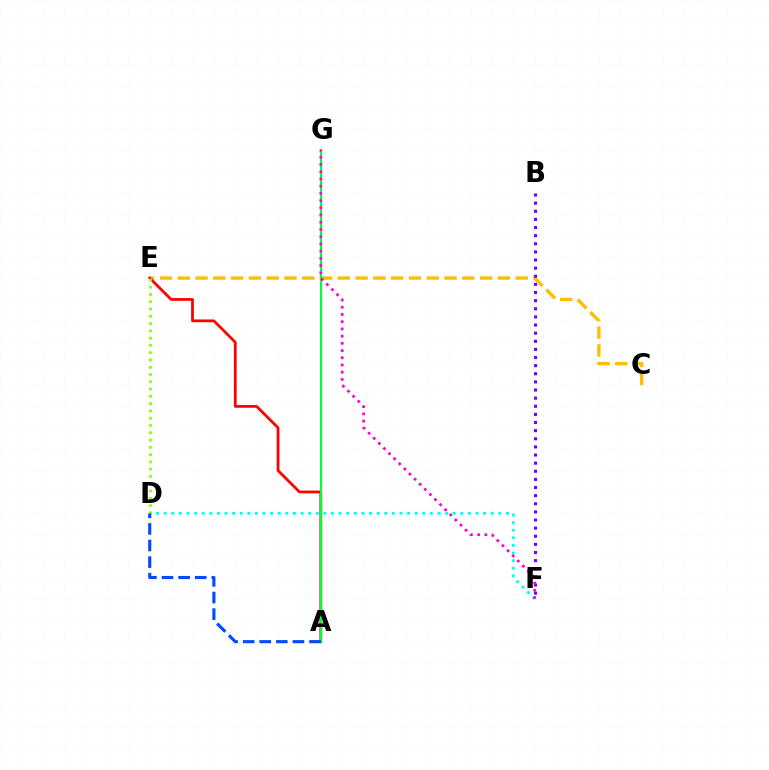{('C', 'E'): [{'color': '#ffbd00', 'line_style': 'dashed', 'thickness': 2.42}], ('A', 'E'): [{'color': '#ff0000', 'line_style': 'solid', 'thickness': 1.98}], ('B', 'F'): [{'color': '#7200ff', 'line_style': 'dotted', 'thickness': 2.21}], ('D', 'F'): [{'color': '#00fff6', 'line_style': 'dotted', 'thickness': 2.07}], ('D', 'E'): [{'color': '#84ff00', 'line_style': 'dotted', 'thickness': 1.98}], ('A', 'G'): [{'color': '#00ff39', 'line_style': 'solid', 'thickness': 1.53}], ('A', 'D'): [{'color': '#004bff', 'line_style': 'dashed', 'thickness': 2.25}], ('F', 'G'): [{'color': '#ff00cf', 'line_style': 'dotted', 'thickness': 1.96}]}